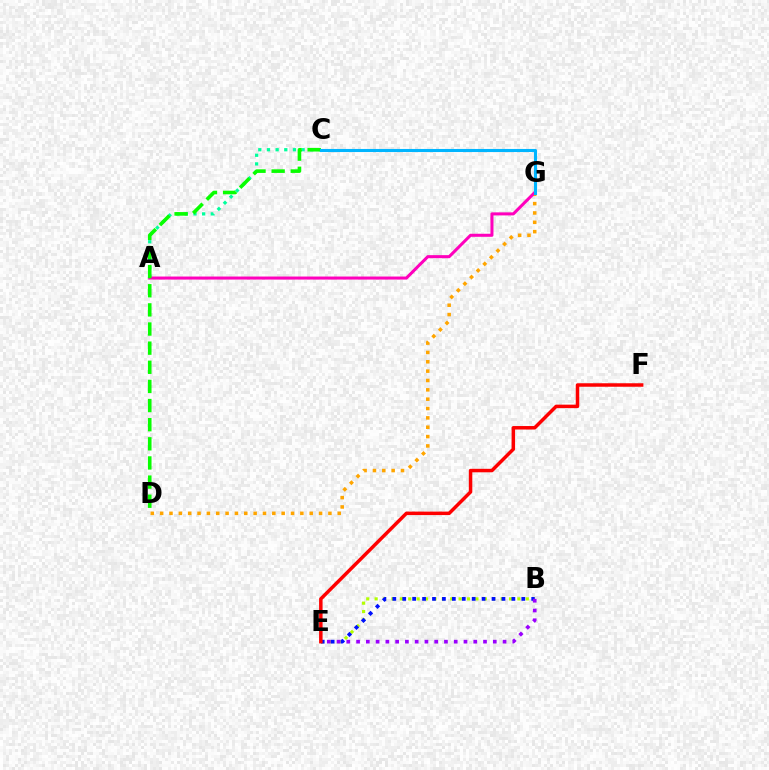{('D', 'G'): [{'color': '#ffa500', 'line_style': 'dotted', 'thickness': 2.54}], ('A', 'C'): [{'color': '#00ff9d', 'line_style': 'dotted', 'thickness': 2.35}], ('B', 'E'): [{'color': '#b3ff00', 'line_style': 'dotted', 'thickness': 2.28}, {'color': '#0010ff', 'line_style': 'dotted', 'thickness': 2.7}, {'color': '#9b00ff', 'line_style': 'dotted', 'thickness': 2.65}], ('A', 'G'): [{'color': '#ff00bd', 'line_style': 'solid', 'thickness': 2.19}], ('E', 'F'): [{'color': '#ff0000', 'line_style': 'solid', 'thickness': 2.51}], ('C', 'D'): [{'color': '#08ff00', 'line_style': 'dashed', 'thickness': 2.6}], ('C', 'G'): [{'color': '#00b5ff', 'line_style': 'solid', 'thickness': 2.22}]}